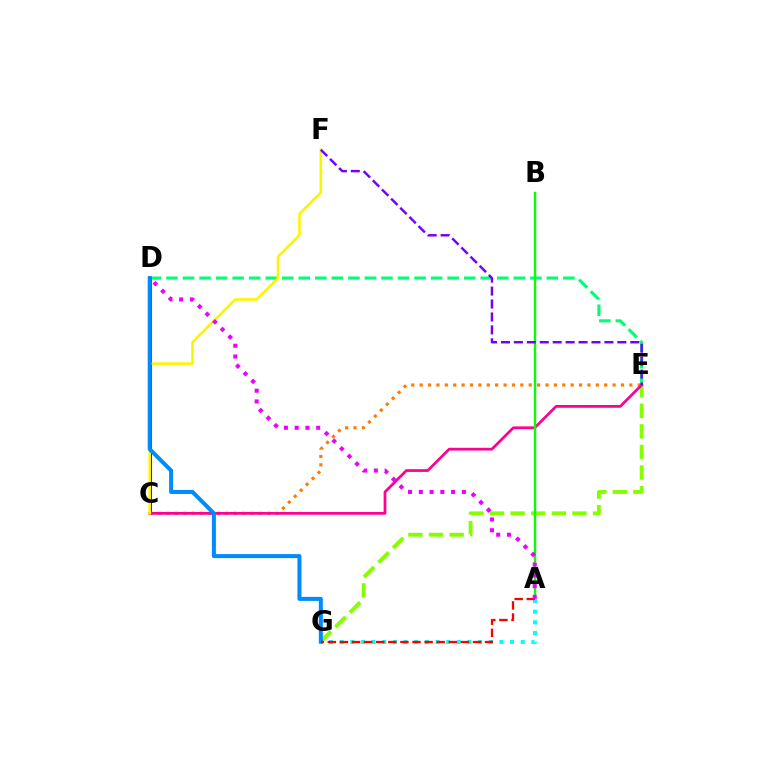{('E', 'G'): [{'color': '#84ff00', 'line_style': 'dashed', 'thickness': 2.8}], ('D', 'E'): [{'color': '#00ff74', 'line_style': 'dashed', 'thickness': 2.25}], ('C', 'D'): [{'color': '#0010ff', 'line_style': 'solid', 'thickness': 2.11}], ('C', 'E'): [{'color': '#ff7c00', 'line_style': 'dotted', 'thickness': 2.28}, {'color': '#ff0094', 'line_style': 'solid', 'thickness': 1.98}], ('A', 'B'): [{'color': '#08ff00', 'line_style': 'solid', 'thickness': 1.73}], ('A', 'G'): [{'color': '#00fff6', 'line_style': 'dotted', 'thickness': 2.89}, {'color': '#ff0000', 'line_style': 'dashed', 'thickness': 1.64}], ('C', 'F'): [{'color': '#fcf500', 'line_style': 'solid', 'thickness': 1.86}], ('D', 'G'): [{'color': '#008cff', 'line_style': 'solid', 'thickness': 2.9}], ('E', 'F'): [{'color': '#7200ff', 'line_style': 'dashed', 'thickness': 1.76}], ('A', 'D'): [{'color': '#ee00ff', 'line_style': 'dotted', 'thickness': 2.92}]}